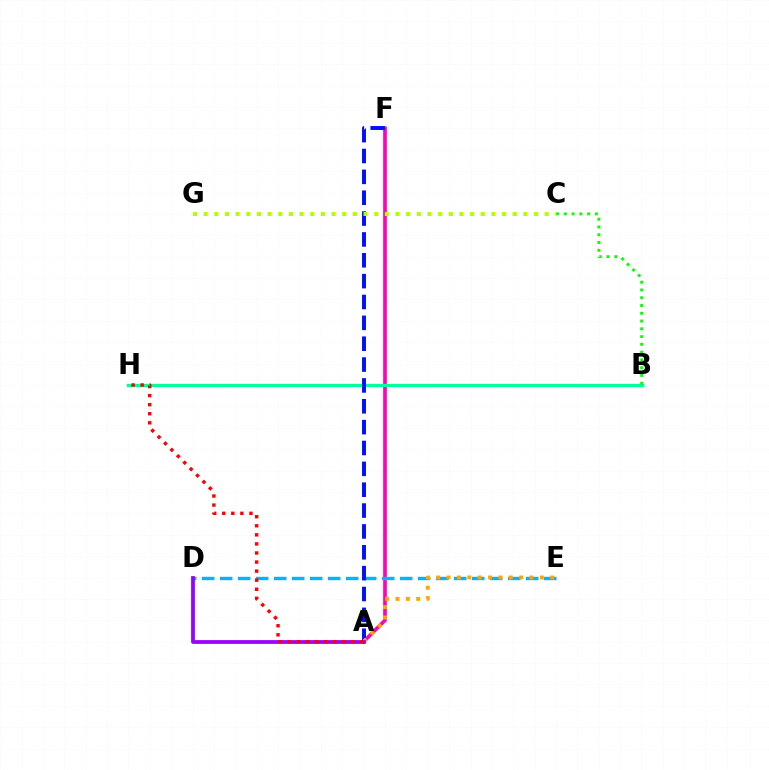{('A', 'F'): [{'color': '#ff00bd', 'line_style': 'solid', 'thickness': 2.64}, {'color': '#0010ff', 'line_style': 'dashed', 'thickness': 2.83}], ('D', 'E'): [{'color': '#00b5ff', 'line_style': 'dashed', 'thickness': 2.45}], ('B', 'H'): [{'color': '#00ff9d', 'line_style': 'solid', 'thickness': 2.41}], ('C', 'G'): [{'color': '#b3ff00', 'line_style': 'dotted', 'thickness': 2.9}], ('A', 'E'): [{'color': '#ffa500', 'line_style': 'dotted', 'thickness': 2.81}], ('A', 'D'): [{'color': '#9b00ff', 'line_style': 'solid', 'thickness': 2.71}], ('A', 'H'): [{'color': '#ff0000', 'line_style': 'dotted', 'thickness': 2.46}], ('B', 'C'): [{'color': '#08ff00', 'line_style': 'dotted', 'thickness': 2.11}]}